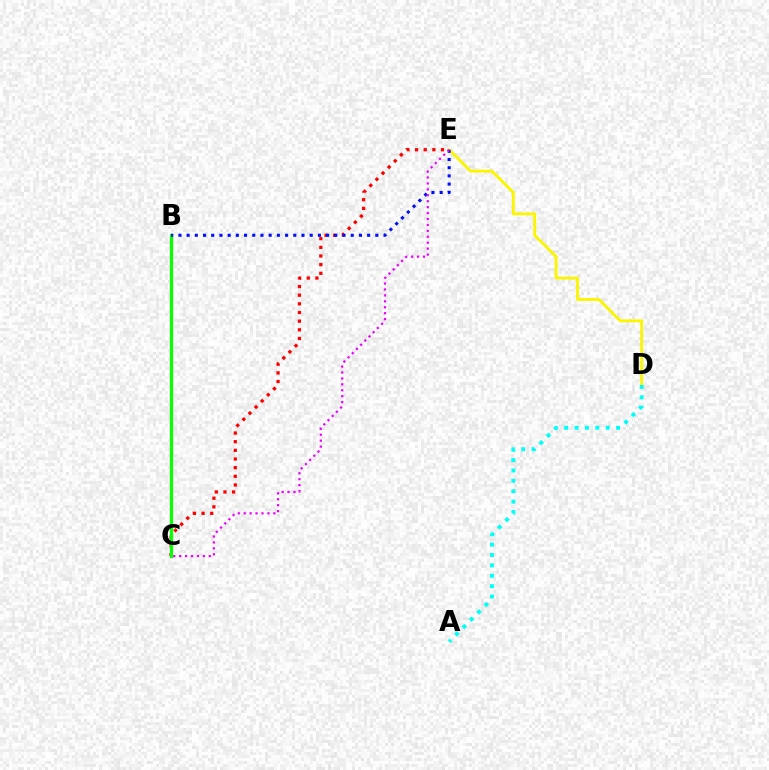{('D', 'E'): [{'color': '#fcf500', 'line_style': 'solid', 'thickness': 2.04}], ('C', 'E'): [{'color': '#ff0000', 'line_style': 'dotted', 'thickness': 2.35}, {'color': '#ee00ff', 'line_style': 'dotted', 'thickness': 1.61}], ('A', 'D'): [{'color': '#00fff6', 'line_style': 'dotted', 'thickness': 2.82}], ('B', 'C'): [{'color': '#08ff00', 'line_style': 'solid', 'thickness': 2.3}], ('B', 'E'): [{'color': '#0010ff', 'line_style': 'dotted', 'thickness': 2.23}]}